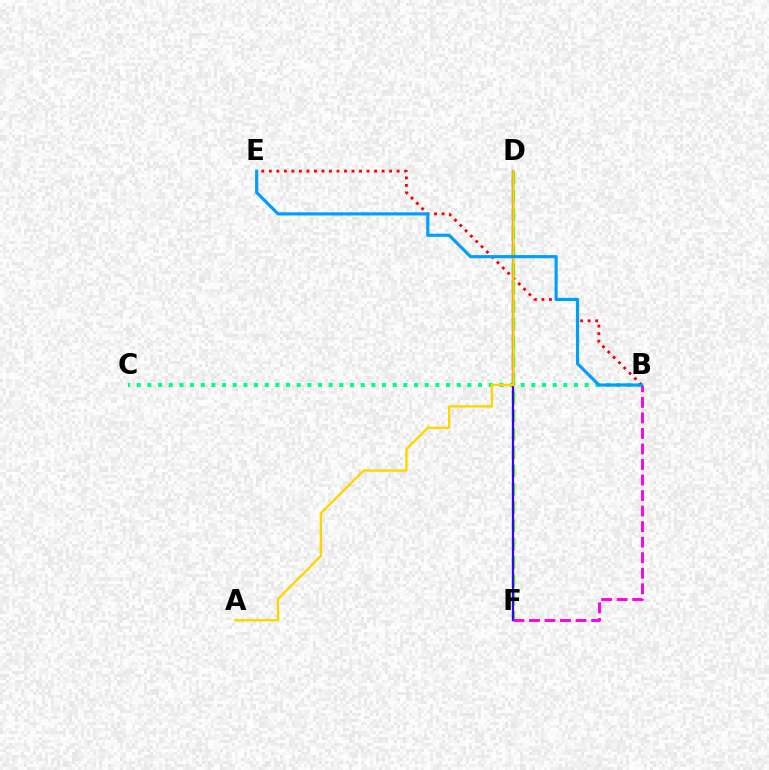{('B', 'C'): [{'color': '#00ff86', 'line_style': 'dotted', 'thickness': 2.9}], ('D', 'F'): [{'color': '#4fff00', 'line_style': 'dashed', 'thickness': 2.49}, {'color': '#3700ff', 'line_style': 'solid', 'thickness': 1.61}], ('B', 'E'): [{'color': '#ff0000', 'line_style': 'dotted', 'thickness': 2.04}, {'color': '#009eff', 'line_style': 'solid', 'thickness': 2.27}], ('A', 'D'): [{'color': '#ffd500', 'line_style': 'solid', 'thickness': 1.69}], ('B', 'F'): [{'color': '#ff00ed', 'line_style': 'dashed', 'thickness': 2.11}]}